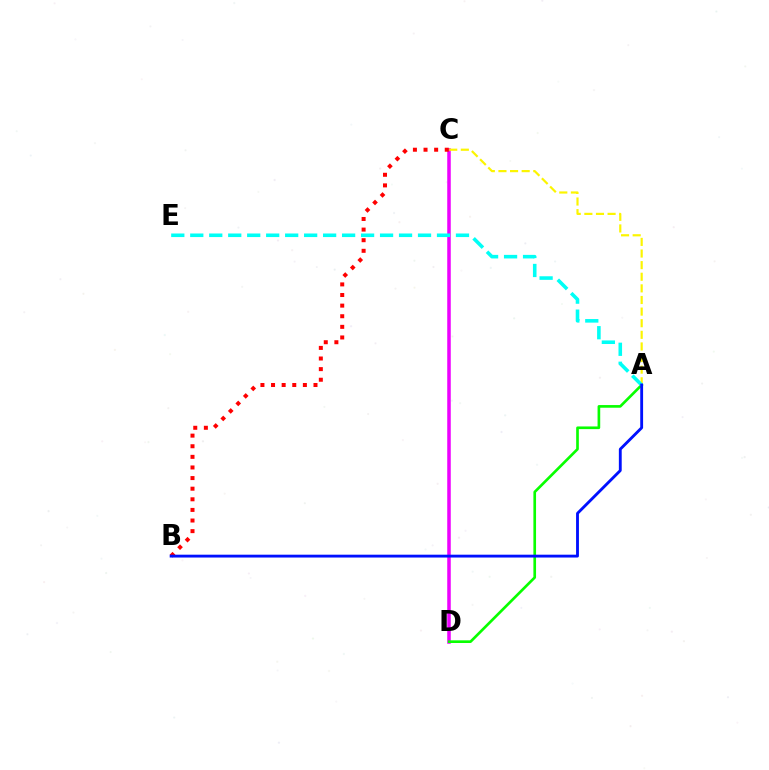{('C', 'D'): [{'color': '#ee00ff', 'line_style': 'solid', 'thickness': 2.54}], ('A', 'C'): [{'color': '#fcf500', 'line_style': 'dashed', 'thickness': 1.58}], ('A', 'D'): [{'color': '#08ff00', 'line_style': 'solid', 'thickness': 1.92}], ('B', 'C'): [{'color': '#ff0000', 'line_style': 'dotted', 'thickness': 2.88}], ('A', 'E'): [{'color': '#00fff6', 'line_style': 'dashed', 'thickness': 2.58}], ('A', 'B'): [{'color': '#0010ff', 'line_style': 'solid', 'thickness': 2.05}]}